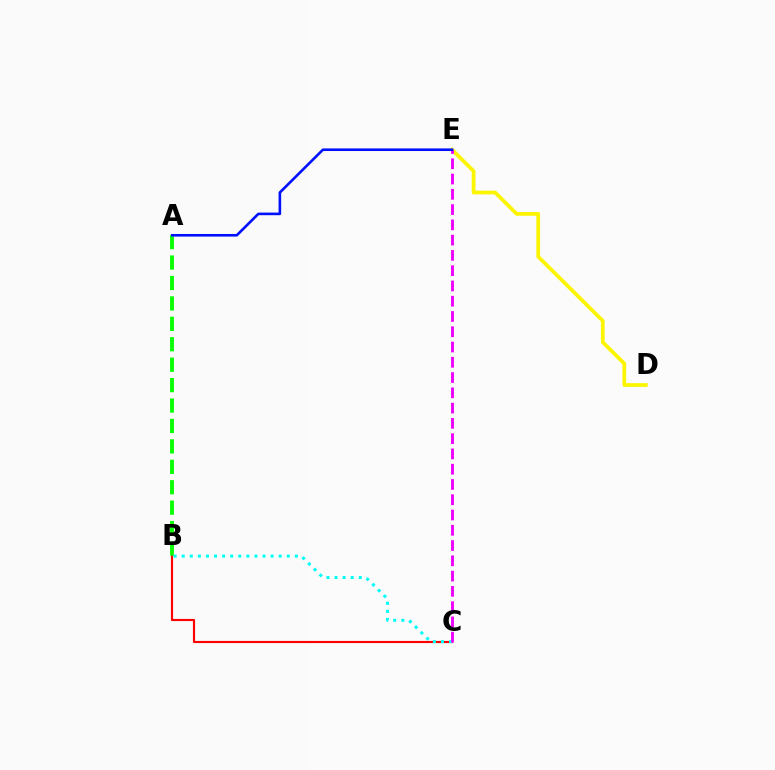{('D', 'E'): [{'color': '#fcf500', 'line_style': 'solid', 'thickness': 2.69}], ('B', 'C'): [{'color': '#ff0000', 'line_style': 'solid', 'thickness': 1.55}, {'color': '#00fff6', 'line_style': 'dotted', 'thickness': 2.2}], ('A', 'B'): [{'color': '#08ff00', 'line_style': 'dashed', 'thickness': 2.77}], ('C', 'E'): [{'color': '#ee00ff', 'line_style': 'dashed', 'thickness': 2.07}], ('A', 'E'): [{'color': '#0010ff', 'line_style': 'solid', 'thickness': 1.89}]}